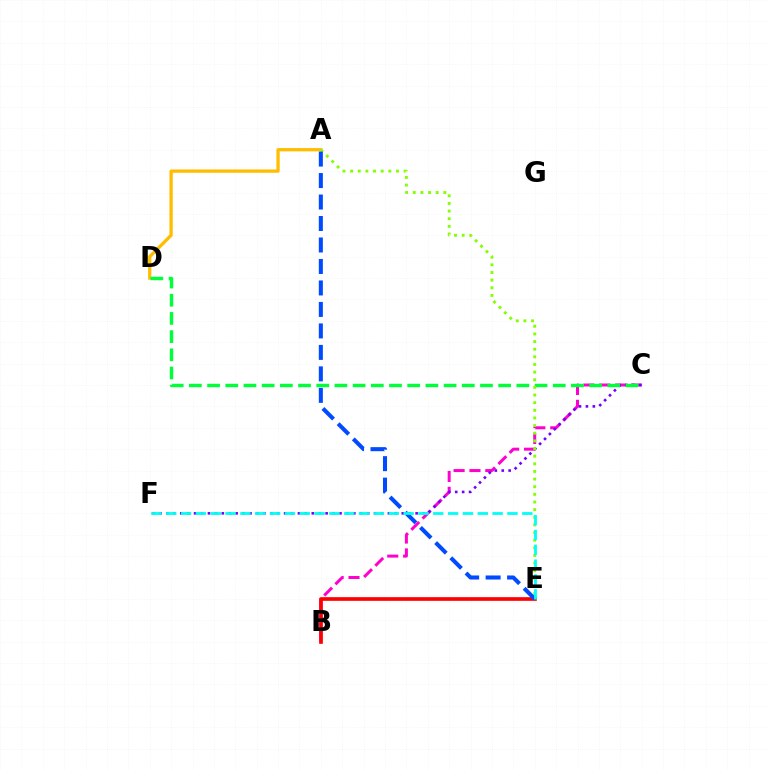{('B', 'C'): [{'color': '#ff00cf', 'line_style': 'dashed', 'thickness': 2.15}], ('C', 'F'): [{'color': '#7200ff', 'line_style': 'dotted', 'thickness': 1.88}], ('A', 'D'): [{'color': '#ffbd00', 'line_style': 'solid', 'thickness': 2.36}], ('C', 'D'): [{'color': '#00ff39', 'line_style': 'dashed', 'thickness': 2.47}], ('A', 'E'): [{'color': '#84ff00', 'line_style': 'dotted', 'thickness': 2.08}, {'color': '#004bff', 'line_style': 'dashed', 'thickness': 2.92}], ('B', 'E'): [{'color': '#ff0000', 'line_style': 'solid', 'thickness': 2.64}], ('E', 'F'): [{'color': '#00fff6', 'line_style': 'dashed', 'thickness': 2.02}]}